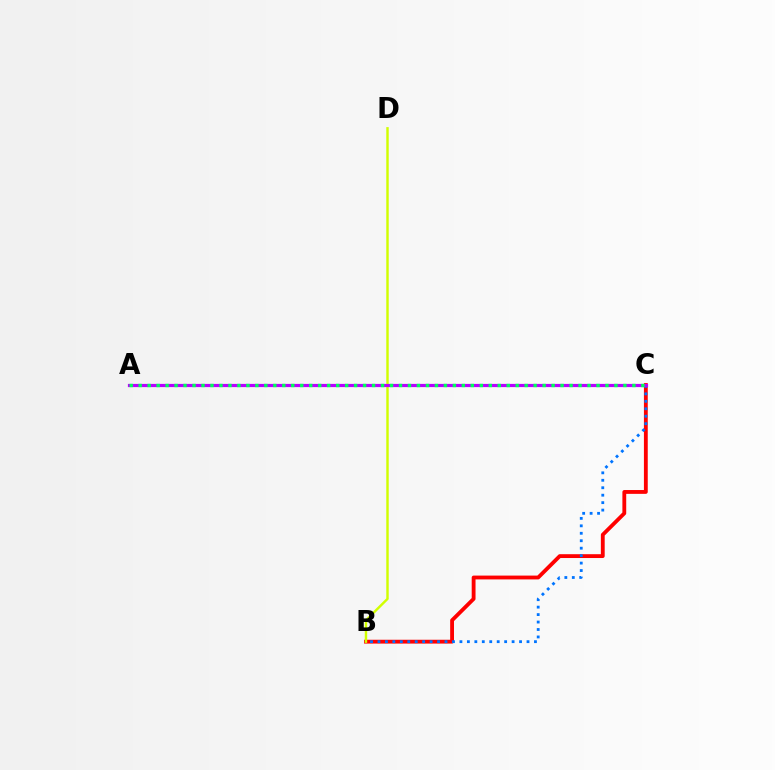{('B', 'C'): [{'color': '#ff0000', 'line_style': 'solid', 'thickness': 2.76}, {'color': '#0074ff', 'line_style': 'dotted', 'thickness': 2.02}], ('B', 'D'): [{'color': '#d1ff00', 'line_style': 'solid', 'thickness': 1.75}], ('A', 'C'): [{'color': '#b900ff', 'line_style': 'solid', 'thickness': 2.3}, {'color': '#00ff5c', 'line_style': 'dotted', 'thickness': 2.44}]}